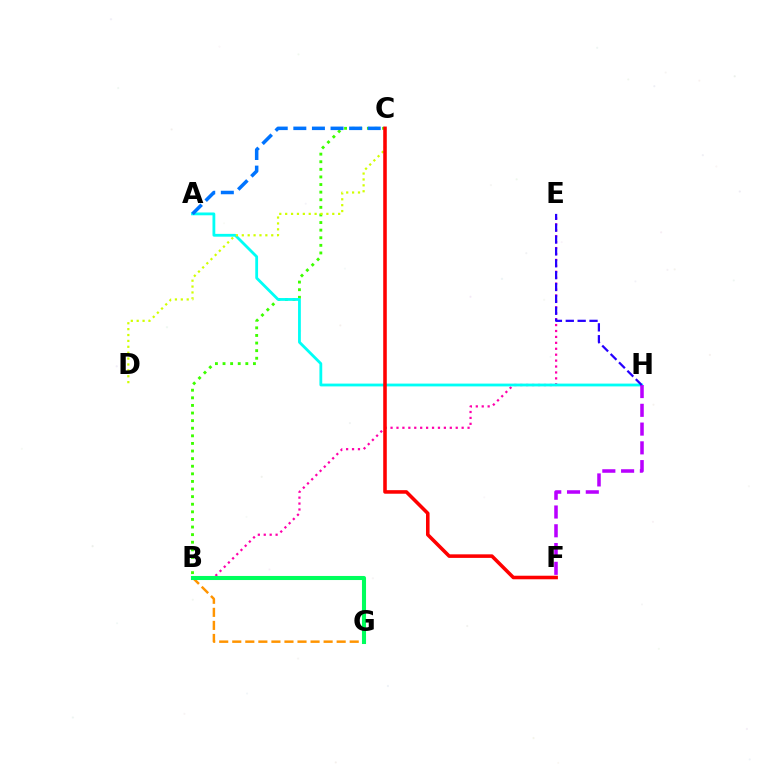{('B', 'E'): [{'color': '#ff00ac', 'line_style': 'dotted', 'thickness': 1.61}], ('B', 'C'): [{'color': '#3dff00', 'line_style': 'dotted', 'thickness': 2.07}], ('B', 'G'): [{'color': '#ff9400', 'line_style': 'dashed', 'thickness': 1.77}, {'color': '#00ff5c', 'line_style': 'solid', 'thickness': 2.93}], ('A', 'H'): [{'color': '#00fff6', 'line_style': 'solid', 'thickness': 2.02}], ('F', 'H'): [{'color': '#b900ff', 'line_style': 'dashed', 'thickness': 2.55}], ('A', 'C'): [{'color': '#0074ff', 'line_style': 'dashed', 'thickness': 2.53}], ('E', 'H'): [{'color': '#2500ff', 'line_style': 'dashed', 'thickness': 1.61}], ('C', 'D'): [{'color': '#d1ff00', 'line_style': 'dotted', 'thickness': 1.6}], ('C', 'F'): [{'color': '#ff0000', 'line_style': 'solid', 'thickness': 2.56}]}